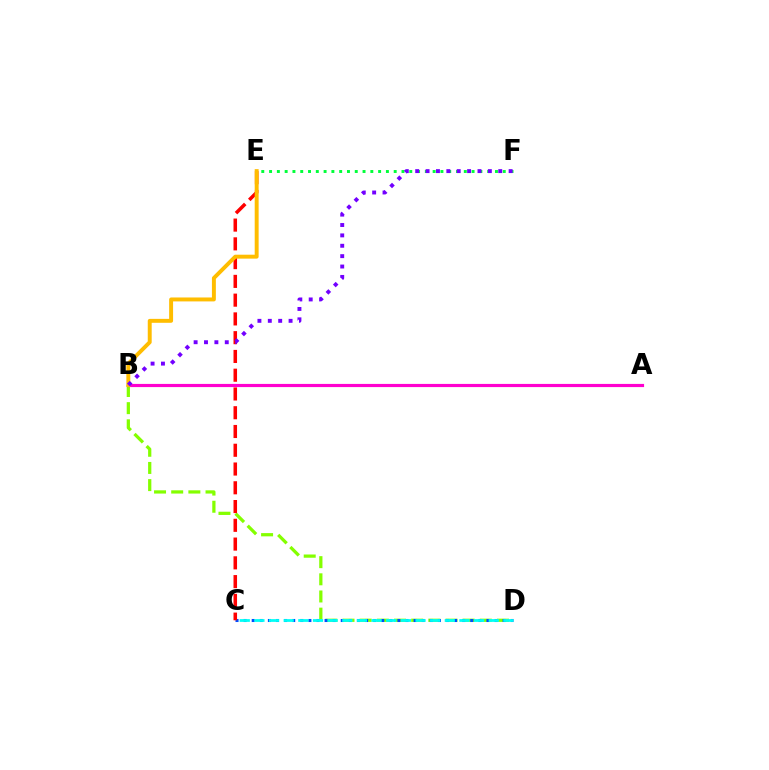{('B', 'D'): [{'color': '#84ff00', 'line_style': 'dashed', 'thickness': 2.33}], ('A', 'B'): [{'color': '#ff00cf', 'line_style': 'solid', 'thickness': 2.28}], ('C', 'D'): [{'color': '#004bff', 'line_style': 'dotted', 'thickness': 2.2}, {'color': '#00fff6', 'line_style': 'dashed', 'thickness': 1.99}], ('E', 'F'): [{'color': '#00ff39', 'line_style': 'dotted', 'thickness': 2.12}], ('C', 'E'): [{'color': '#ff0000', 'line_style': 'dashed', 'thickness': 2.55}], ('B', 'E'): [{'color': '#ffbd00', 'line_style': 'solid', 'thickness': 2.83}], ('B', 'F'): [{'color': '#7200ff', 'line_style': 'dotted', 'thickness': 2.82}]}